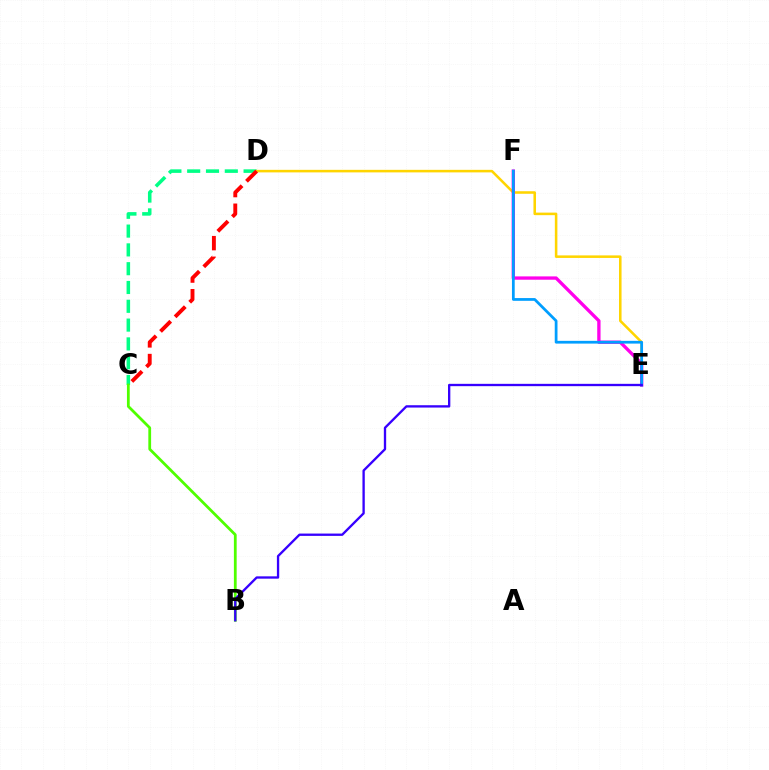{('C', 'D'): [{'color': '#00ff86', 'line_style': 'dashed', 'thickness': 2.55}, {'color': '#ff0000', 'line_style': 'dashed', 'thickness': 2.8}], ('B', 'C'): [{'color': '#4fff00', 'line_style': 'solid', 'thickness': 2.0}], ('D', 'E'): [{'color': '#ffd500', 'line_style': 'solid', 'thickness': 1.83}], ('E', 'F'): [{'color': '#ff00ed', 'line_style': 'solid', 'thickness': 2.39}, {'color': '#009eff', 'line_style': 'solid', 'thickness': 1.98}], ('B', 'E'): [{'color': '#3700ff', 'line_style': 'solid', 'thickness': 1.68}]}